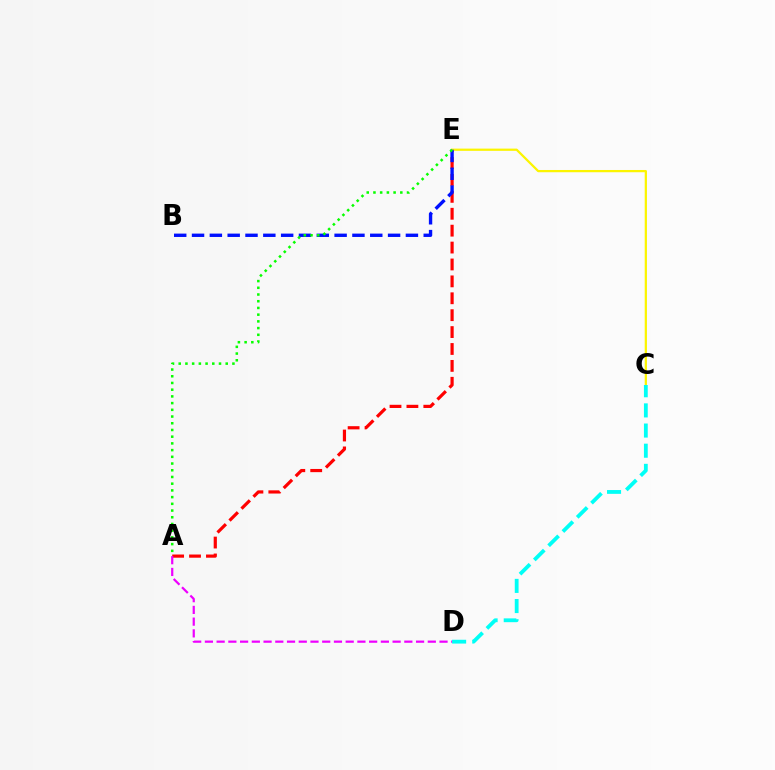{('A', 'E'): [{'color': '#ff0000', 'line_style': 'dashed', 'thickness': 2.3}, {'color': '#08ff00', 'line_style': 'dotted', 'thickness': 1.82}], ('C', 'E'): [{'color': '#fcf500', 'line_style': 'solid', 'thickness': 1.61}], ('B', 'E'): [{'color': '#0010ff', 'line_style': 'dashed', 'thickness': 2.42}], ('C', 'D'): [{'color': '#00fff6', 'line_style': 'dashed', 'thickness': 2.74}], ('A', 'D'): [{'color': '#ee00ff', 'line_style': 'dashed', 'thickness': 1.59}]}